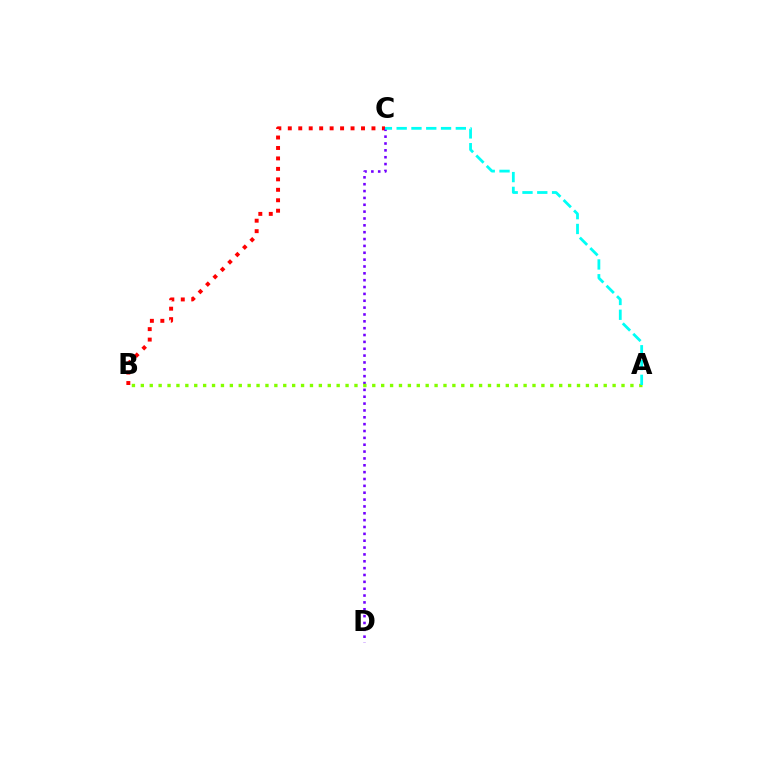{('B', 'C'): [{'color': '#ff0000', 'line_style': 'dotted', 'thickness': 2.84}], ('C', 'D'): [{'color': '#7200ff', 'line_style': 'dotted', 'thickness': 1.86}], ('A', 'B'): [{'color': '#84ff00', 'line_style': 'dotted', 'thickness': 2.42}], ('A', 'C'): [{'color': '#00fff6', 'line_style': 'dashed', 'thickness': 2.01}]}